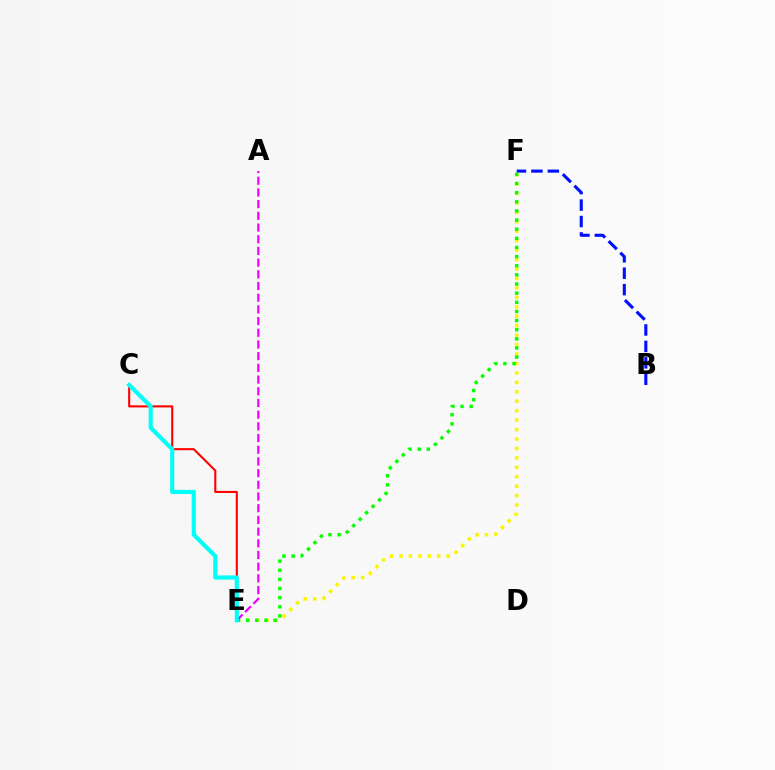{('E', 'F'): [{'color': '#fcf500', 'line_style': 'dotted', 'thickness': 2.57}, {'color': '#08ff00', 'line_style': 'dotted', 'thickness': 2.48}], ('B', 'F'): [{'color': '#0010ff', 'line_style': 'dashed', 'thickness': 2.23}], ('C', 'E'): [{'color': '#ff0000', 'line_style': 'solid', 'thickness': 1.5}, {'color': '#00fff6', 'line_style': 'solid', 'thickness': 2.97}], ('A', 'E'): [{'color': '#ee00ff', 'line_style': 'dashed', 'thickness': 1.59}]}